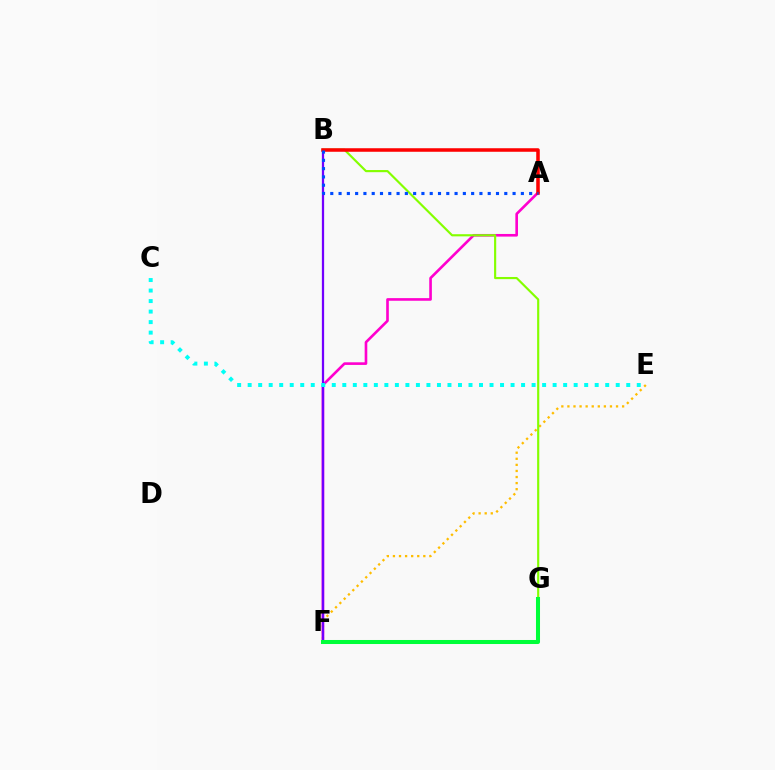{('E', 'F'): [{'color': '#ffbd00', 'line_style': 'dotted', 'thickness': 1.65}], ('A', 'F'): [{'color': '#ff00cf', 'line_style': 'solid', 'thickness': 1.89}], ('B', 'F'): [{'color': '#7200ff', 'line_style': 'solid', 'thickness': 1.63}], ('B', 'G'): [{'color': '#84ff00', 'line_style': 'solid', 'thickness': 1.55}], ('C', 'E'): [{'color': '#00fff6', 'line_style': 'dotted', 'thickness': 2.86}], ('A', 'B'): [{'color': '#ff0000', 'line_style': 'solid', 'thickness': 2.54}, {'color': '#004bff', 'line_style': 'dotted', 'thickness': 2.25}], ('F', 'G'): [{'color': '#00ff39', 'line_style': 'solid', 'thickness': 2.9}]}